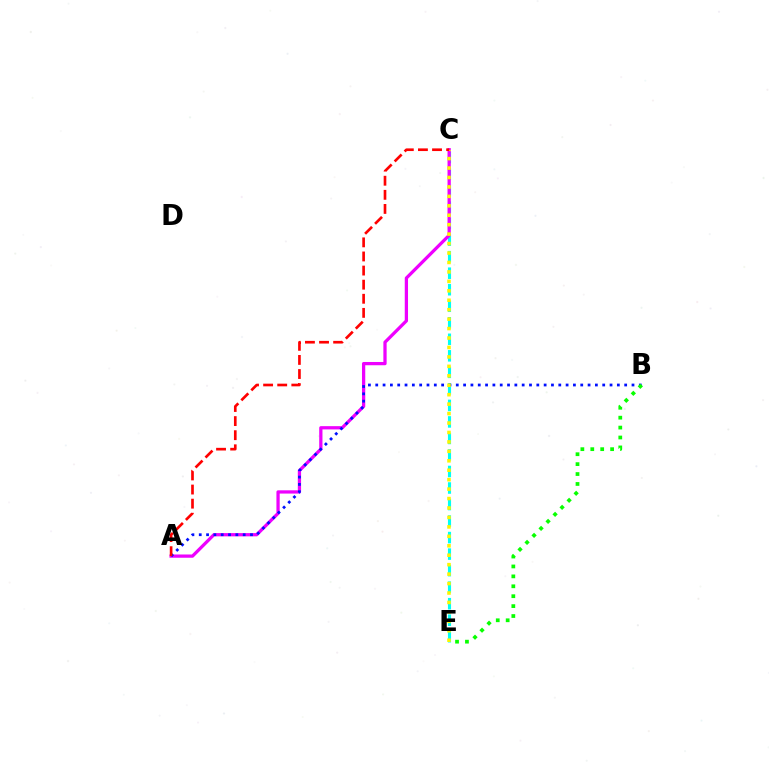{('C', 'E'): [{'color': '#00fff6', 'line_style': 'dashed', 'thickness': 2.24}, {'color': '#fcf500', 'line_style': 'dotted', 'thickness': 2.57}], ('A', 'C'): [{'color': '#ee00ff', 'line_style': 'solid', 'thickness': 2.35}, {'color': '#ff0000', 'line_style': 'dashed', 'thickness': 1.92}], ('A', 'B'): [{'color': '#0010ff', 'line_style': 'dotted', 'thickness': 1.99}], ('B', 'E'): [{'color': '#08ff00', 'line_style': 'dotted', 'thickness': 2.69}]}